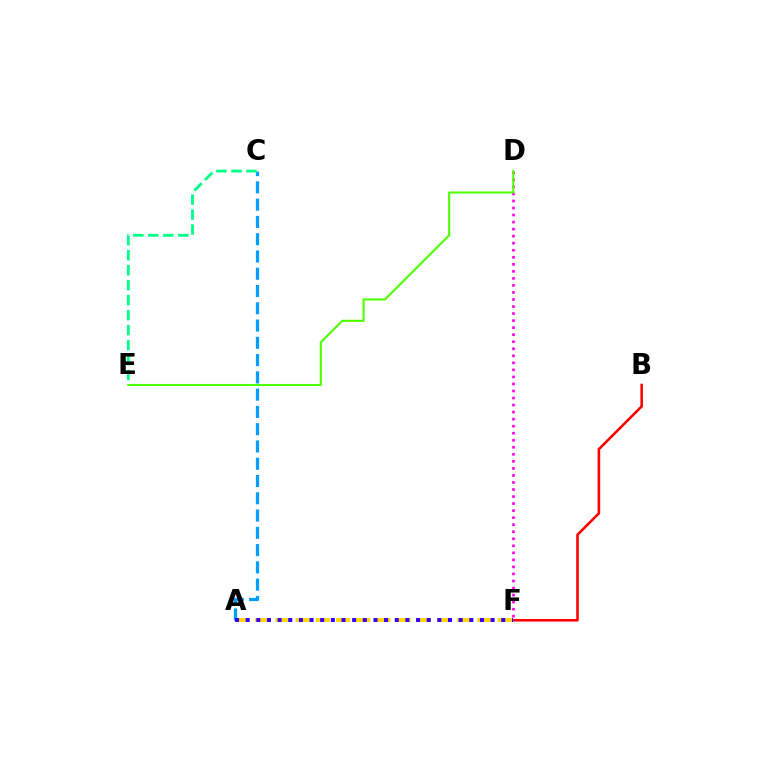{('A', 'C'): [{'color': '#009eff', 'line_style': 'dashed', 'thickness': 2.35}], ('C', 'E'): [{'color': '#00ff86', 'line_style': 'dashed', 'thickness': 2.03}], ('B', 'F'): [{'color': '#ff0000', 'line_style': 'solid', 'thickness': 1.86}], ('D', 'F'): [{'color': '#ff00ed', 'line_style': 'dotted', 'thickness': 1.91}], ('A', 'F'): [{'color': '#ffd500', 'line_style': 'dashed', 'thickness': 2.74}, {'color': '#3700ff', 'line_style': 'dotted', 'thickness': 2.89}], ('D', 'E'): [{'color': '#4fff00', 'line_style': 'solid', 'thickness': 1.5}]}